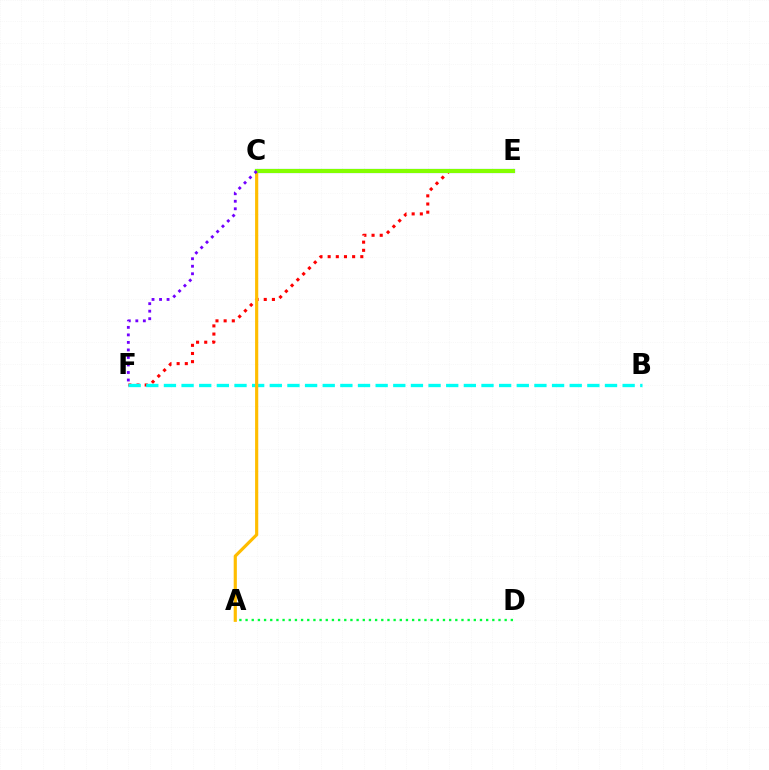{('C', 'E'): [{'color': '#004bff', 'line_style': 'solid', 'thickness': 2.96}, {'color': '#ff00cf', 'line_style': 'dotted', 'thickness': 1.58}, {'color': '#84ff00', 'line_style': 'solid', 'thickness': 2.95}], ('A', 'D'): [{'color': '#00ff39', 'line_style': 'dotted', 'thickness': 1.68}], ('E', 'F'): [{'color': '#ff0000', 'line_style': 'dotted', 'thickness': 2.22}], ('B', 'F'): [{'color': '#00fff6', 'line_style': 'dashed', 'thickness': 2.4}], ('A', 'C'): [{'color': '#ffbd00', 'line_style': 'solid', 'thickness': 2.28}], ('C', 'F'): [{'color': '#7200ff', 'line_style': 'dotted', 'thickness': 2.04}]}